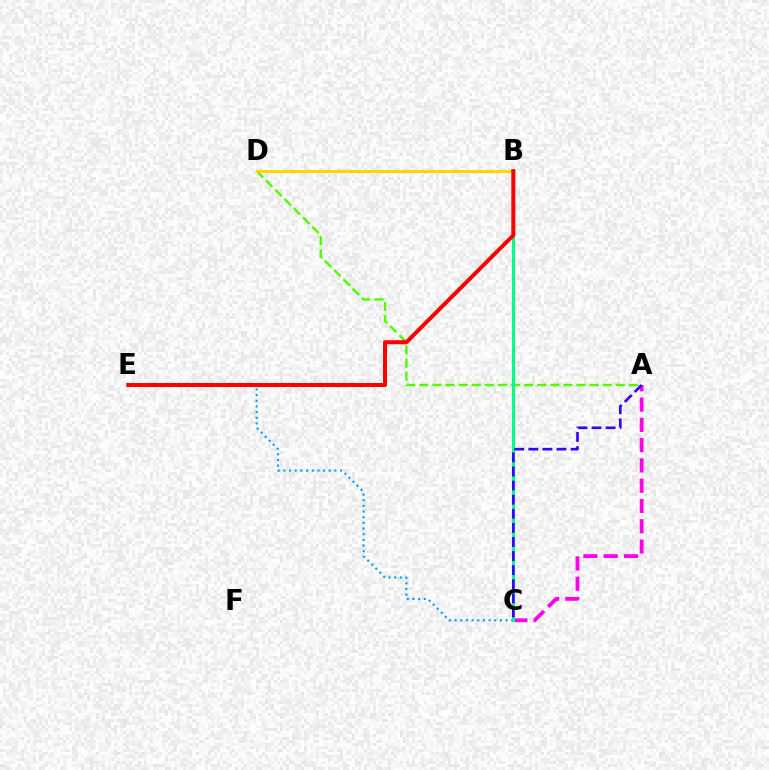{('A', 'C'): [{'color': '#ff00ed', 'line_style': 'dashed', 'thickness': 2.75}, {'color': '#3700ff', 'line_style': 'dashed', 'thickness': 1.92}], ('C', 'E'): [{'color': '#009eff', 'line_style': 'dotted', 'thickness': 1.54}], ('A', 'D'): [{'color': '#4fff00', 'line_style': 'dashed', 'thickness': 1.78}], ('B', 'C'): [{'color': '#00ff86', 'line_style': 'solid', 'thickness': 2.24}], ('B', 'D'): [{'color': '#ffd500', 'line_style': 'solid', 'thickness': 2.13}], ('B', 'E'): [{'color': '#ff0000', 'line_style': 'solid', 'thickness': 2.91}]}